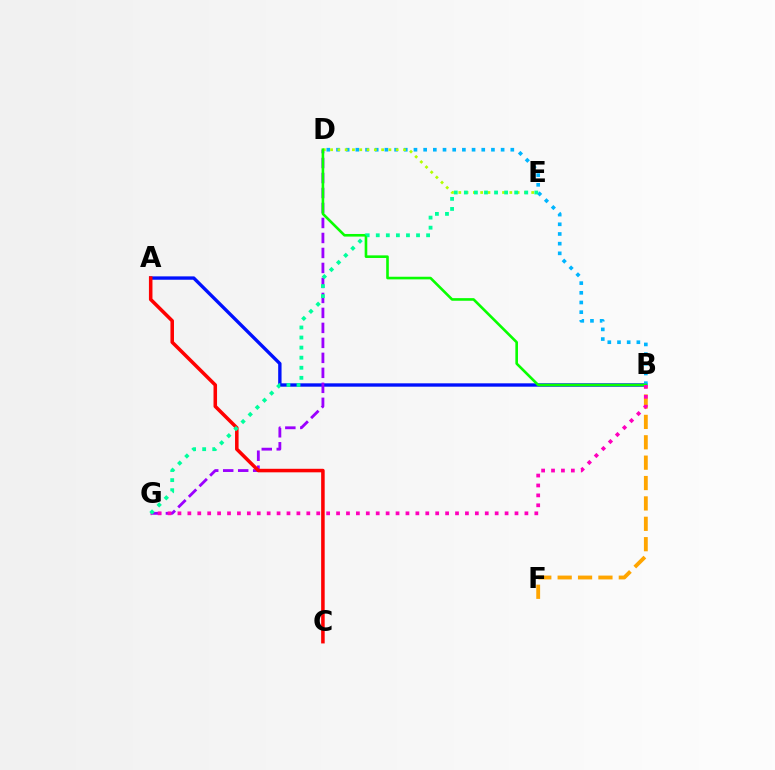{('A', 'B'): [{'color': '#0010ff', 'line_style': 'solid', 'thickness': 2.42}], ('B', 'D'): [{'color': '#00b5ff', 'line_style': 'dotted', 'thickness': 2.63}, {'color': '#08ff00', 'line_style': 'solid', 'thickness': 1.88}], ('D', 'G'): [{'color': '#9b00ff', 'line_style': 'dashed', 'thickness': 2.04}], ('D', 'E'): [{'color': '#b3ff00', 'line_style': 'dotted', 'thickness': 1.98}], ('B', 'F'): [{'color': '#ffa500', 'line_style': 'dashed', 'thickness': 2.77}], ('B', 'G'): [{'color': '#ff00bd', 'line_style': 'dotted', 'thickness': 2.69}], ('A', 'C'): [{'color': '#ff0000', 'line_style': 'solid', 'thickness': 2.55}], ('E', 'G'): [{'color': '#00ff9d', 'line_style': 'dotted', 'thickness': 2.74}]}